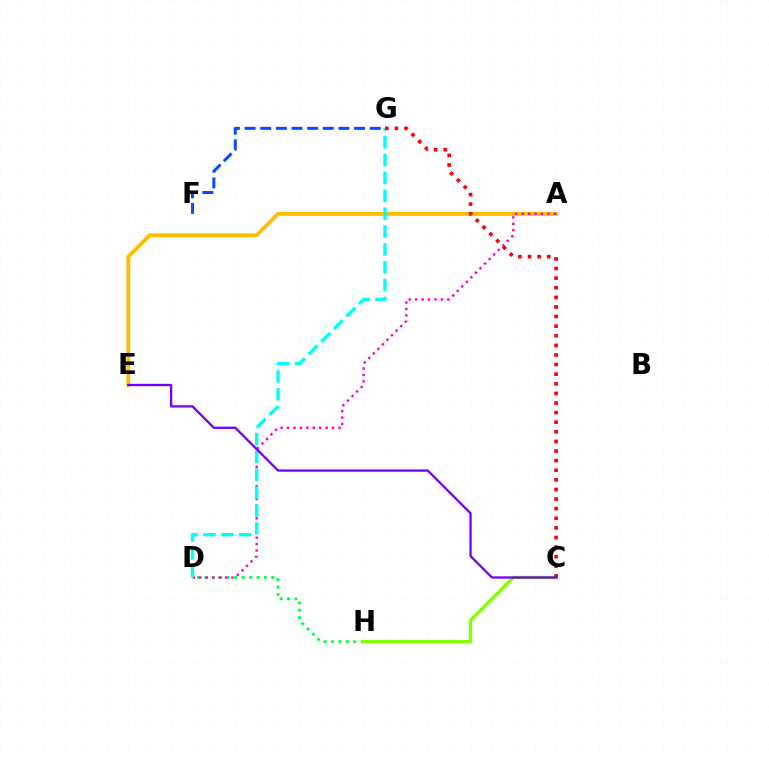{('D', 'H'): [{'color': '#00ff39', 'line_style': 'dotted', 'thickness': 2.02}], ('C', 'H'): [{'color': '#84ff00', 'line_style': 'solid', 'thickness': 2.44}], ('A', 'E'): [{'color': '#ffbd00', 'line_style': 'solid', 'thickness': 2.74}], ('A', 'D'): [{'color': '#ff00cf', 'line_style': 'dotted', 'thickness': 1.75}], ('D', 'G'): [{'color': '#00fff6', 'line_style': 'dashed', 'thickness': 2.43}], ('F', 'G'): [{'color': '#004bff', 'line_style': 'dashed', 'thickness': 2.13}], ('C', 'G'): [{'color': '#ff0000', 'line_style': 'dotted', 'thickness': 2.61}], ('C', 'E'): [{'color': '#7200ff', 'line_style': 'solid', 'thickness': 1.65}]}